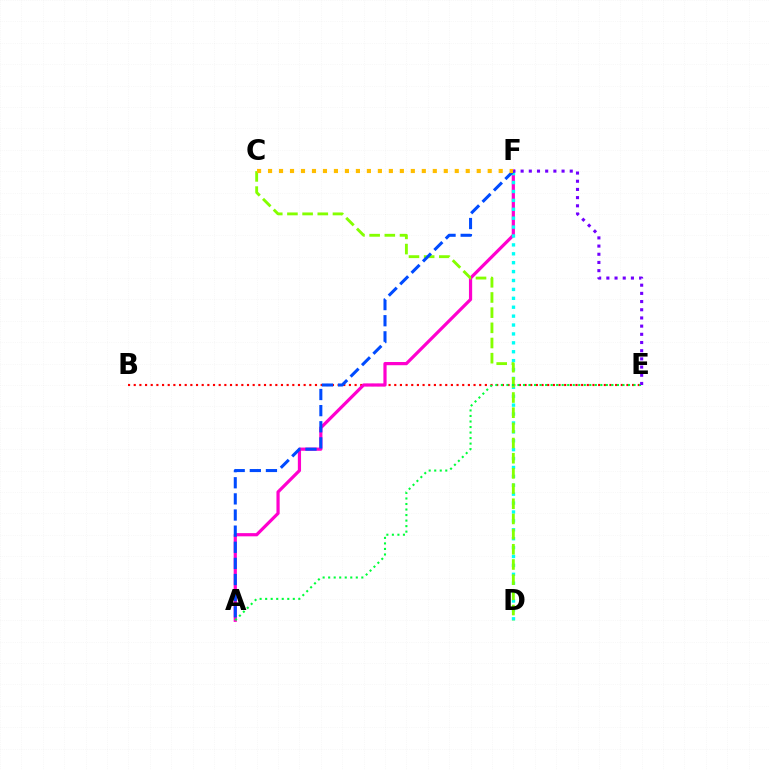{('B', 'E'): [{'color': '#ff0000', 'line_style': 'dotted', 'thickness': 1.54}], ('A', 'F'): [{'color': '#ff00cf', 'line_style': 'solid', 'thickness': 2.31}, {'color': '#004bff', 'line_style': 'dashed', 'thickness': 2.19}], ('D', 'F'): [{'color': '#00fff6', 'line_style': 'dotted', 'thickness': 2.42}], ('C', 'D'): [{'color': '#84ff00', 'line_style': 'dashed', 'thickness': 2.06}], ('A', 'E'): [{'color': '#00ff39', 'line_style': 'dotted', 'thickness': 1.5}], ('C', 'F'): [{'color': '#ffbd00', 'line_style': 'dotted', 'thickness': 2.98}], ('E', 'F'): [{'color': '#7200ff', 'line_style': 'dotted', 'thickness': 2.22}]}